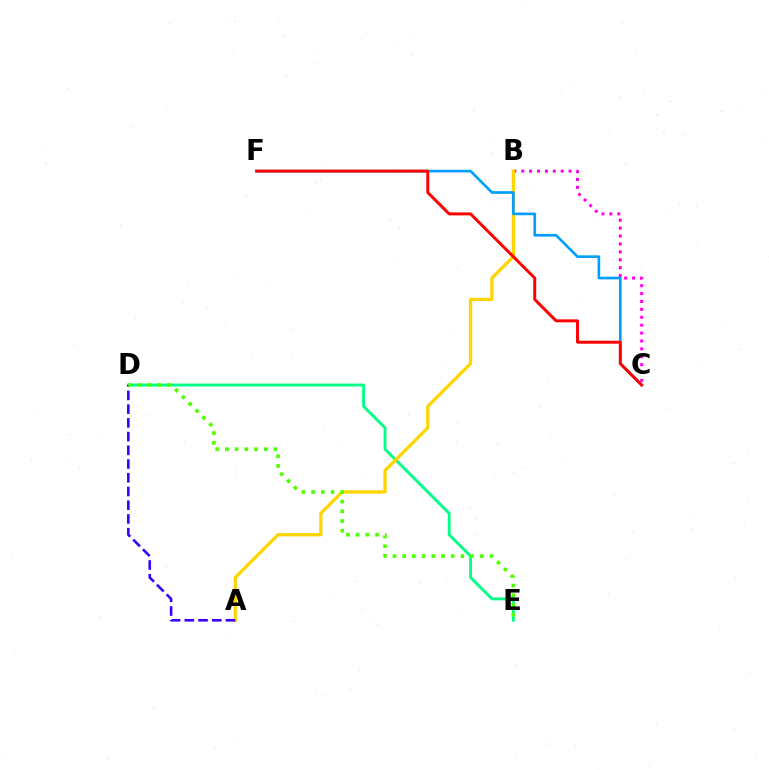{('B', 'C'): [{'color': '#ff00ed', 'line_style': 'dotted', 'thickness': 2.14}], ('D', 'E'): [{'color': '#00ff86', 'line_style': 'solid', 'thickness': 2.06}, {'color': '#4fff00', 'line_style': 'dotted', 'thickness': 2.64}], ('A', 'B'): [{'color': '#ffd500', 'line_style': 'solid', 'thickness': 2.36}], ('A', 'D'): [{'color': '#3700ff', 'line_style': 'dashed', 'thickness': 1.86}], ('C', 'F'): [{'color': '#009eff', 'line_style': 'solid', 'thickness': 1.91}, {'color': '#ff0000', 'line_style': 'solid', 'thickness': 2.13}]}